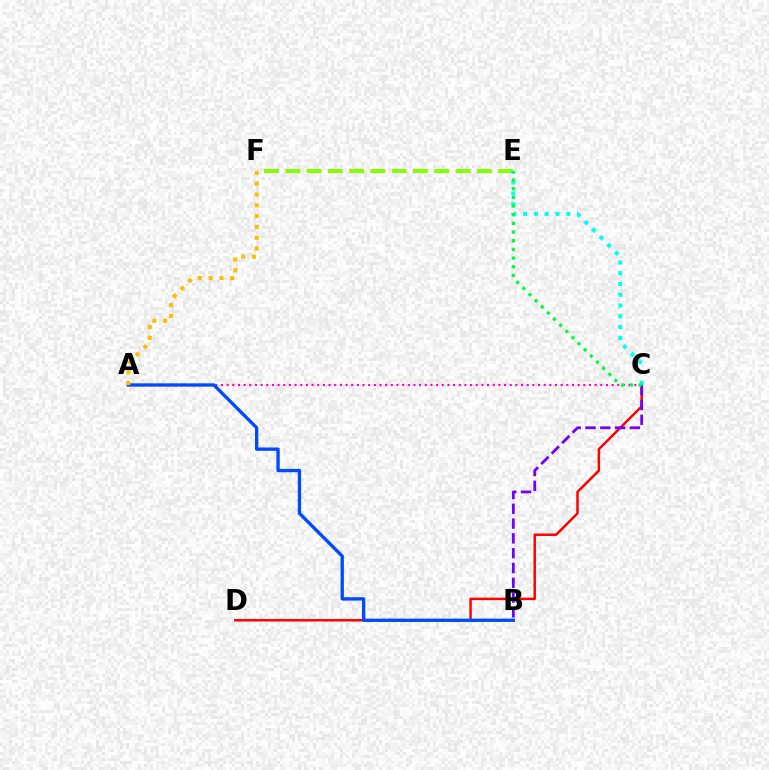{('C', 'D'): [{'color': '#ff0000', 'line_style': 'solid', 'thickness': 1.78}], ('A', 'C'): [{'color': '#ff00cf', 'line_style': 'dotted', 'thickness': 1.54}], ('B', 'C'): [{'color': '#7200ff', 'line_style': 'dashed', 'thickness': 2.01}], ('E', 'F'): [{'color': '#84ff00', 'line_style': 'dashed', 'thickness': 2.89}], ('A', 'B'): [{'color': '#004bff', 'line_style': 'solid', 'thickness': 2.4}], ('C', 'E'): [{'color': '#00fff6', 'line_style': 'dotted', 'thickness': 2.93}, {'color': '#00ff39', 'line_style': 'dotted', 'thickness': 2.36}], ('A', 'F'): [{'color': '#ffbd00', 'line_style': 'dotted', 'thickness': 2.94}]}